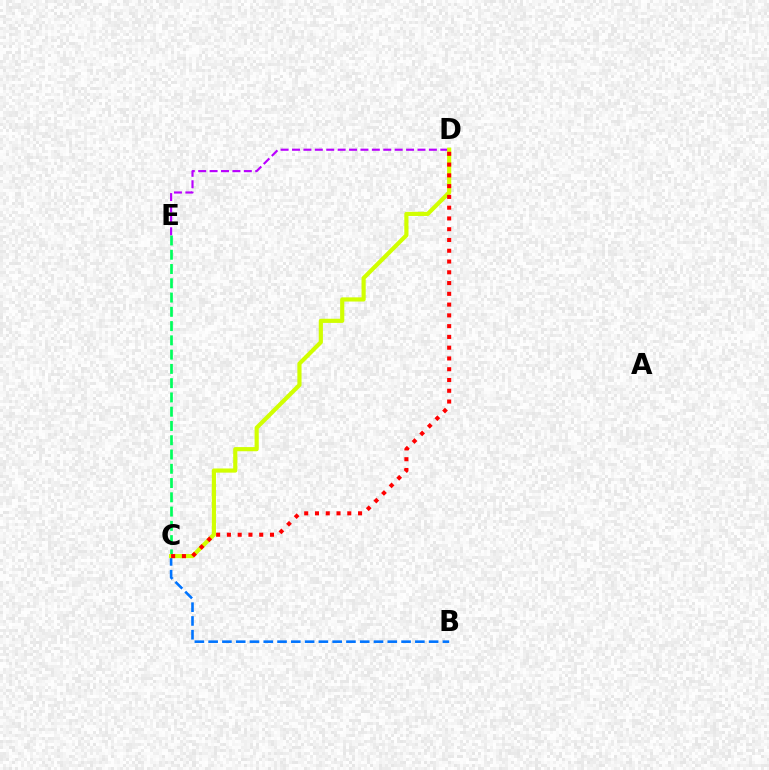{('B', 'C'): [{'color': '#0074ff', 'line_style': 'dashed', 'thickness': 1.87}], ('C', 'E'): [{'color': '#00ff5c', 'line_style': 'dashed', 'thickness': 1.94}], ('D', 'E'): [{'color': '#b900ff', 'line_style': 'dashed', 'thickness': 1.55}], ('C', 'D'): [{'color': '#d1ff00', 'line_style': 'solid', 'thickness': 3.0}, {'color': '#ff0000', 'line_style': 'dotted', 'thickness': 2.93}]}